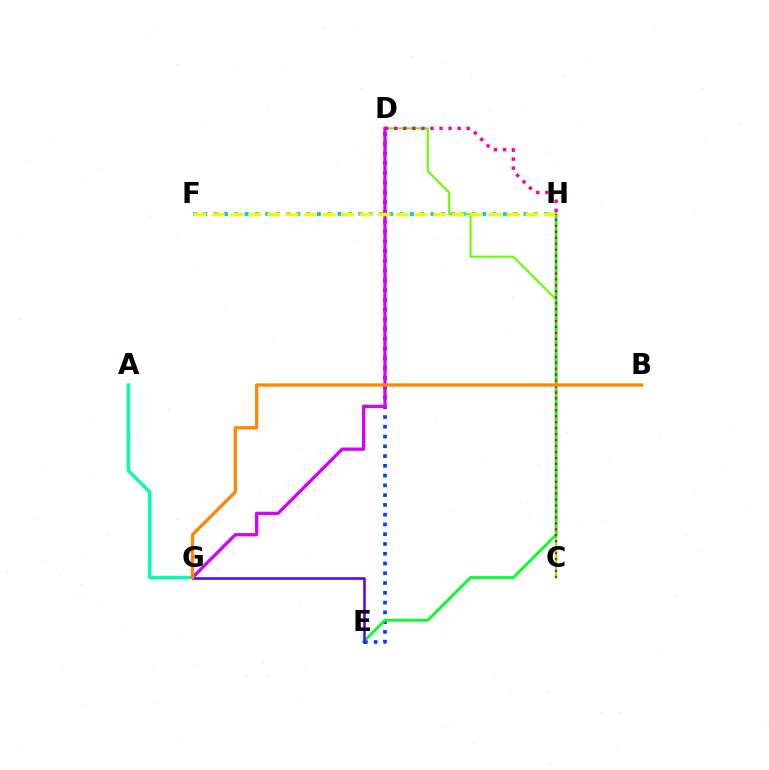{('C', 'D'): [{'color': '#66ff00', 'line_style': 'solid', 'thickness': 1.51}], ('D', 'H'): [{'color': '#ff00a0', 'line_style': 'dotted', 'thickness': 2.46}], ('D', 'E'): [{'color': '#003fff', 'line_style': 'dotted', 'thickness': 2.65}], ('E', 'H'): [{'color': '#00ff27', 'line_style': 'solid', 'thickness': 1.99}], ('F', 'H'): [{'color': '#00c7ff', 'line_style': 'dotted', 'thickness': 2.81}, {'color': '#eeff00', 'line_style': 'dashed', 'thickness': 2.5}], ('A', 'G'): [{'color': '#00ffaf', 'line_style': 'solid', 'thickness': 2.45}], ('D', 'G'): [{'color': '#d600ff', 'line_style': 'solid', 'thickness': 2.36}], ('E', 'G'): [{'color': '#4f00ff', 'line_style': 'solid', 'thickness': 1.81}], ('C', 'H'): [{'color': '#ff0000', 'line_style': 'dotted', 'thickness': 1.62}], ('B', 'G'): [{'color': '#ff8800', 'line_style': 'solid', 'thickness': 2.38}]}